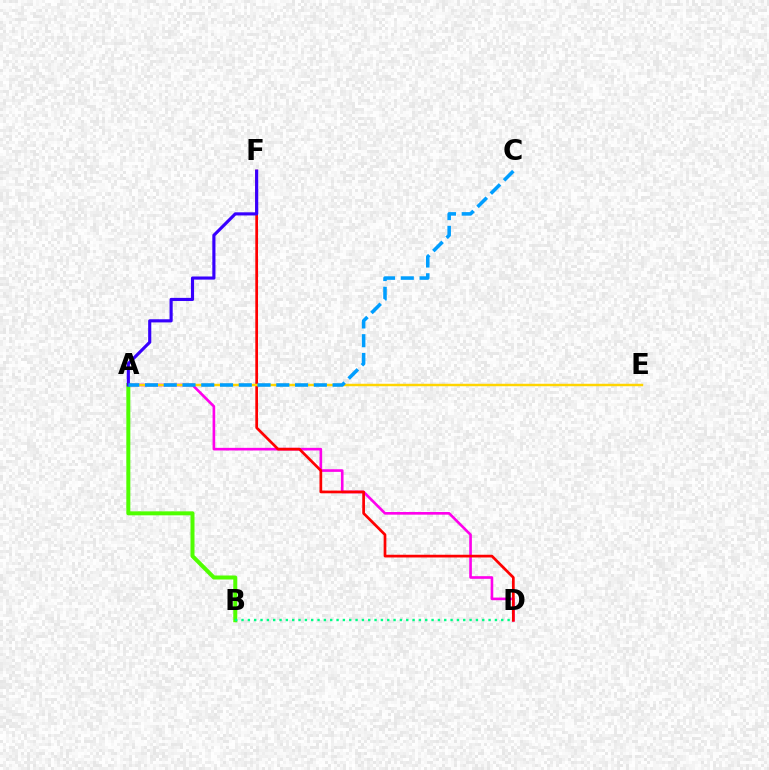{('A', 'D'): [{'color': '#ff00ed', 'line_style': 'solid', 'thickness': 1.9}], ('D', 'F'): [{'color': '#ff0000', 'line_style': 'solid', 'thickness': 1.95}], ('A', 'E'): [{'color': '#ffd500', 'line_style': 'solid', 'thickness': 1.77}], ('A', 'B'): [{'color': '#4fff00', 'line_style': 'solid', 'thickness': 2.87}], ('B', 'D'): [{'color': '#00ff86', 'line_style': 'dotted', 'thickness': 1.72}], ('A', 'F'): [{'color': '#3700ff', 'line_style': 'solid', 'thickness': 2.26}], ('A', 'C'): [{'color': '#009eff', 'line_style': 'dashed', 'thickness': 2.55}]}